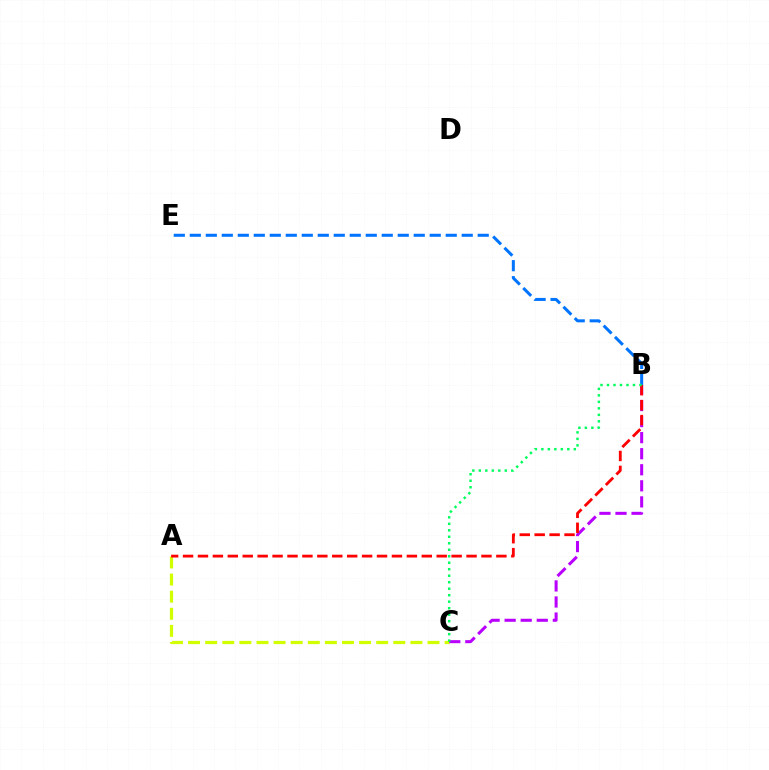{('B', 'E'): [{'color': '#0074ff', 'line_style': 'dashed', 'thickness': 2.17}], ('A', 'C'): [{'color': '#d1ff00', 'line_style': 'dashed', 'thickness': 2.32}], ('B', 'C'): [{'color': '#b900ff', 'line_style': 'dashed', 'thickness': 2.18}, {'color': '#00ff5c', 'line_style': 'dotted', 'thickness': 1.76}], ('A', 'B'): [{'color': '#ff0000', 'line_style': 'dashed', 'thickness': 2.03}]}